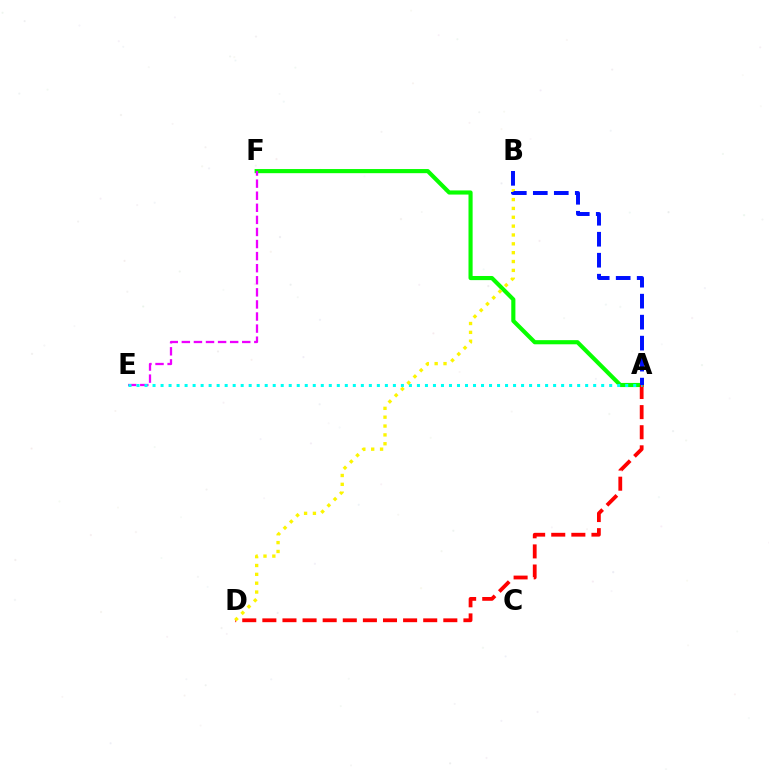{('A', 'F'): [{'color': '#08ff00', 'line_style': 'solid', 'thickness': 2.97}], ('A', 'D'): [{'color': '#ff0000', 'line_style': 'dashed', 'thickness': 2.73}], ('E', 'F'): [{'color': '#ee00ff', 'line_style': 'dashed', 'thickness': 1.64}], ('A', 'E'): [{'color': '#00fff6', 'line_style': 'dotted', 'thickness': 2.18}], ('B', 'D'): [{'color': '#fcf500', 'line_style': 'dotted', 'thickness': 2.41}], ('A', 'B'): [{'color': '#0010ff', 'line_style': 'dashed', 'thickness': 2.85}]}